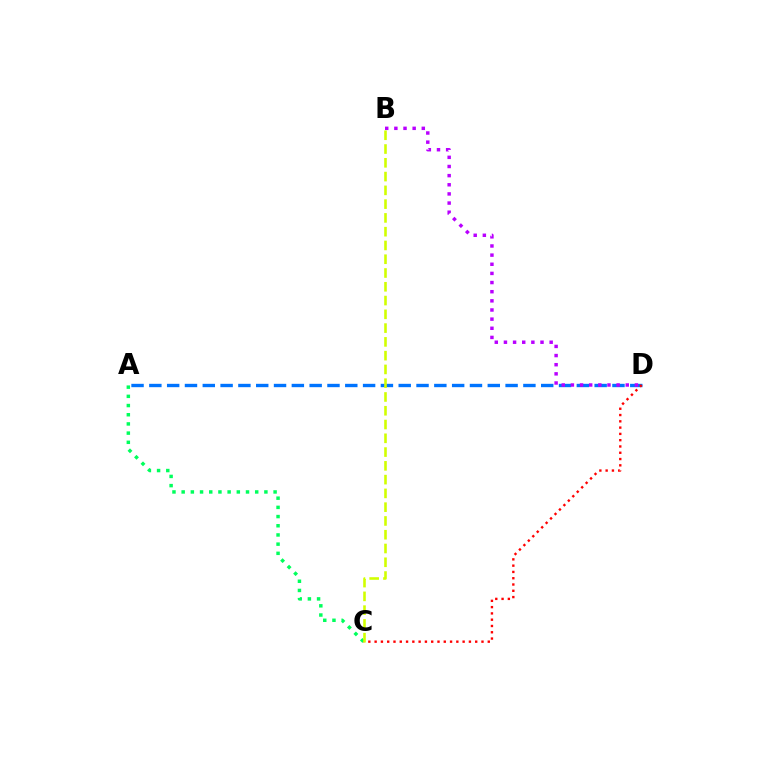{('A', 'C'): [{'color': '#00ff5c', 'line_style': 'dotted', 'thickness': 2.5}], ('A', 'D'): [{'color': '#0074ff', 'line_style': 'dashed', 'thickness': 2.42}], ('C', 'D'): [{'color': '#ff0000', 'line_style': 'dotted', 'thickness': 1.71}], ('B', 'D'): [{'color': '#b900ff', 'line_style': 'dotted', 'thickness': 2.48}], ('B', 'C'): [{'color': '#d1ff00', 'line_style': 'dashed', 'thickness': 1.87}]}